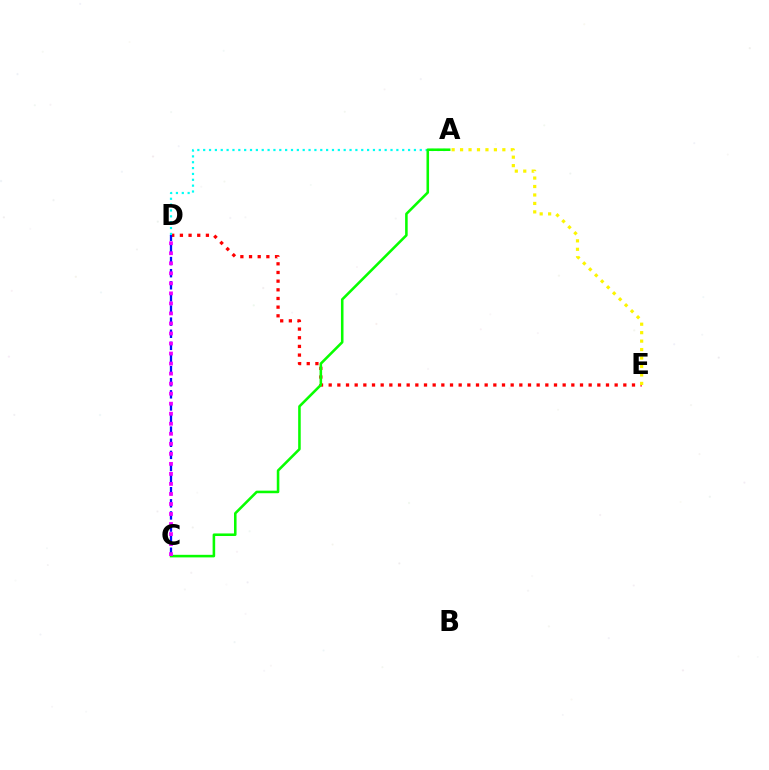{('D', 'E'): [{'color': '#ff0000', 'line_style': 'dotted', 'thickness': 2.35}], ('A', 'D'): [{'color': '#00fff6', 'line_style': 'dotted', 'thickness': 1.59}], ('A', 'C'): [{'color': '#08ff00', 'line_style': 'solid', 'thickness': 1.85}], ('A', 'E'): [{'color': '#fcf500', 'line_style': 'dotted', 'thickness': 2.3}], ('C', 'D'): [{'color': '#0010ff', 'line_style': 'dashed', 'thickness': 1.65}, {'color': '#ee00ff', 'line_style': 'dotted', 'thickness': 2.72}]}